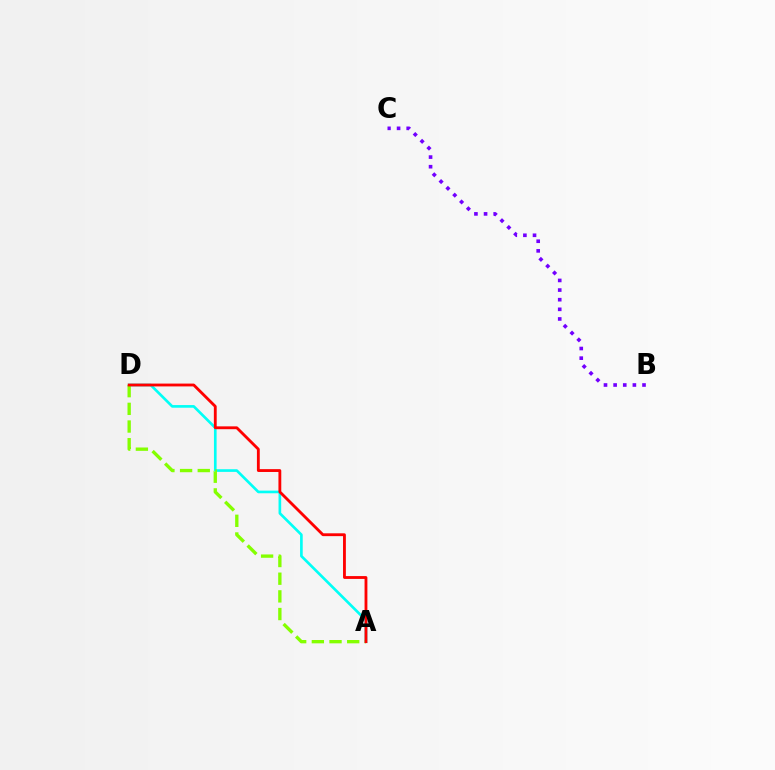{('A', 'D'): [{'color': '#00fff6', 'line_style': 'solid', 'thickness': 1.91}, {'color': '#84ff00', 'line_style': 'dashed', 'thickness': 2.4}, {'color': '#ff0000', 'line_style': 'solid', 'thickness': 2.04}], ('B', 'C'): [{'color': '#7200ff', 'line_style': 'dotted', 'thickness': 2.62}]}